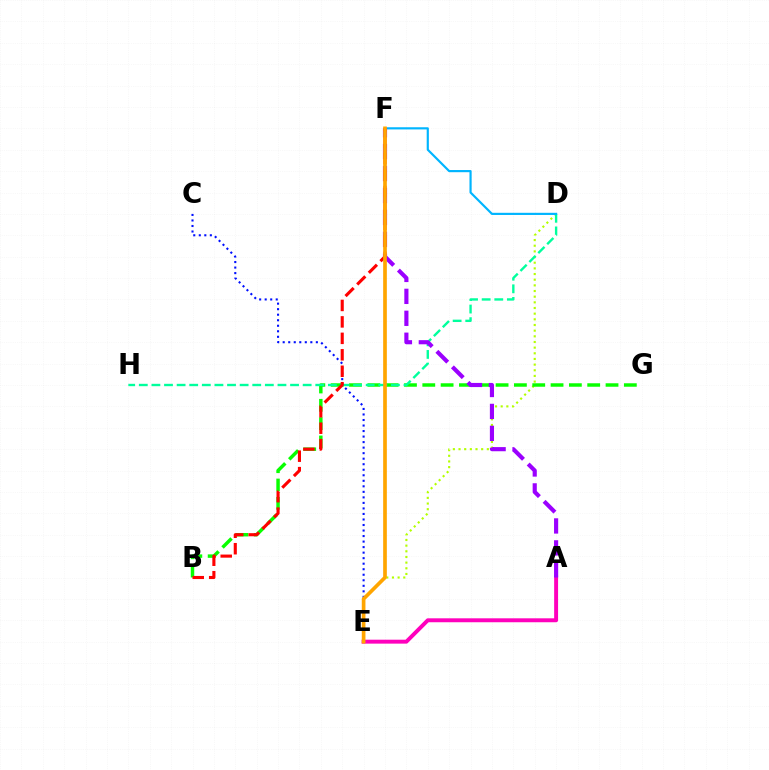{('D', 'E'): [{'color': '#b3ff00', 'line_style': 'dotted', 'thickness': 1.54}], ('A', 'E'): [{'color': '#ff00bd', 'line_style': 'solid', 'thickness': 2.83}], ('B', 'G'): [{'color': '#08ff00', 'line_style': 'dashed', 'thickness': 2.49}], ('D', 'H'): [{'color': '#00ff9d', 'line_style': 'dashed', 'thickness': 1.71}], ('C', 'E'): [{'color': '#0010ff', 'line_style': 'dotted', 'thickness': 1.5}], ('D', 'F'): [{'color': '#00b5ff', 'line_style': 'solid', 'thickness': 1.56}], ('A', 'F'): [{'color': '#9b00ff', 'line_style': 'dashed', 'thickness': 2.98}], ('B', 'F'): [{'color': '#ff0000', 'line_style': 'dashed', 'thickness': 2.24}], ('E', 'F'): [{'color': '#ffa500', 'line_style': 'solid', 'thickness': 2.65}]}